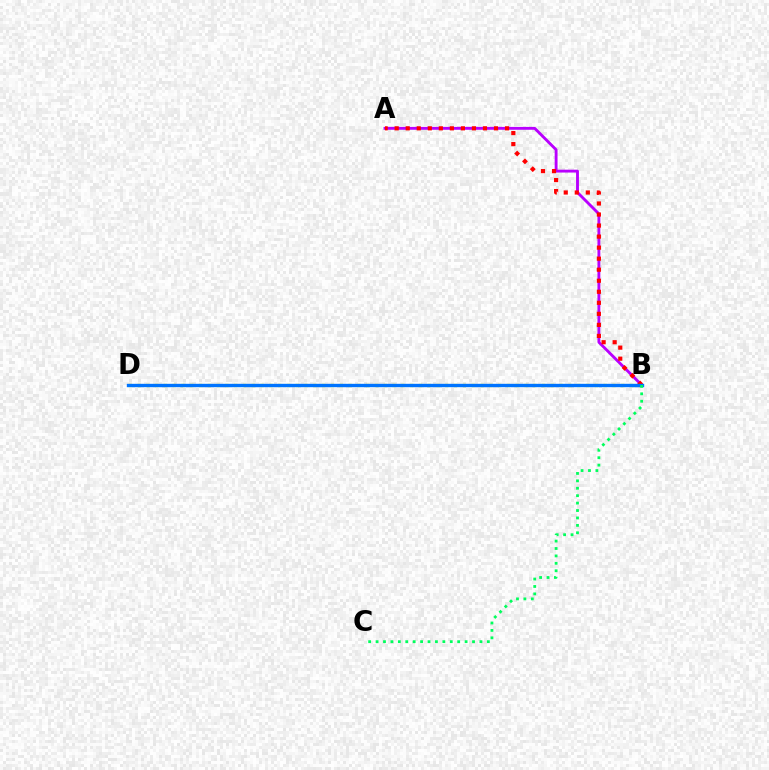{('B', 'D'): [{'color': '#d1ff00', 'line_style': 'dotted', 'thickness': 2.39}, {'color': '#0074ff', 'line_style': 'solid', 'thickness': 2.43}], ('A', 'B'): [{'color': '#b900ff', 'line_style': 'solid', 'thickness': 2.06}, {'color': '#ff0000', 'line_style': 'dotted', 'thickness': 3.0}], ('B', 'C'): [{'color': '#00ff5c', 'line_style': 'dotted', 'thickness': 2.02}]}